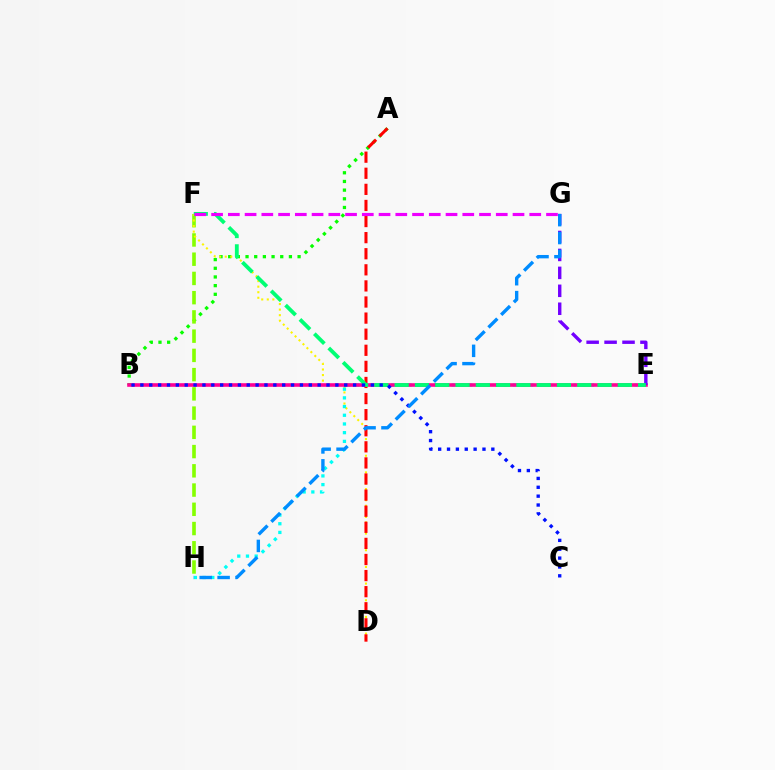{('A', 'B'): [{'color': '#08ff00', 'line_style': 'dotted', 'thickness': 2.36}], ('F', 'H'): [{'color': '#84ff00', 'line_style': 'dashed', 'thickness': 2.61}], ('B', 'E'): [{'color': '#ff7c00', 'line_style': 'dotted', 'thickness': 1.59}, {'color': '#ff0094', 'line_style': 'solid', 'thickness': 2.59}], ('D', 'F'): [{'color': '#fcf500', 'line_style': 'dotted', 'thickness': 1.51}], ('A', 'D'): [{'color': '#ff0000', 'line_style': 'dashed', 'thickness': 2.19}], ('E', 'H'): [{'color': '#00fff6', 'line_style': 'dotted', 'thickness': 2.36}], ('E', 'G'): [{'color': '#7200ff', 'line_style': 'dashed', 'thickness': 2.44}], ('E', 'F'): [{'color': '#00ff74', 'line_style': 'dashed', 'thickness': 2.76}], ('B', 'C'): [{'color': '#0010ff', 'line_style': 'dotted', 'thickness': 2.41}], ('F', 'G'): [{'color': '#ee00ff', 'line_style': 'dashed', 'thickness': 2.27}], ('G', 'H'): [{'color': '#008cff', 'line_style': 'dashed', 'thickness': 2.43}]}